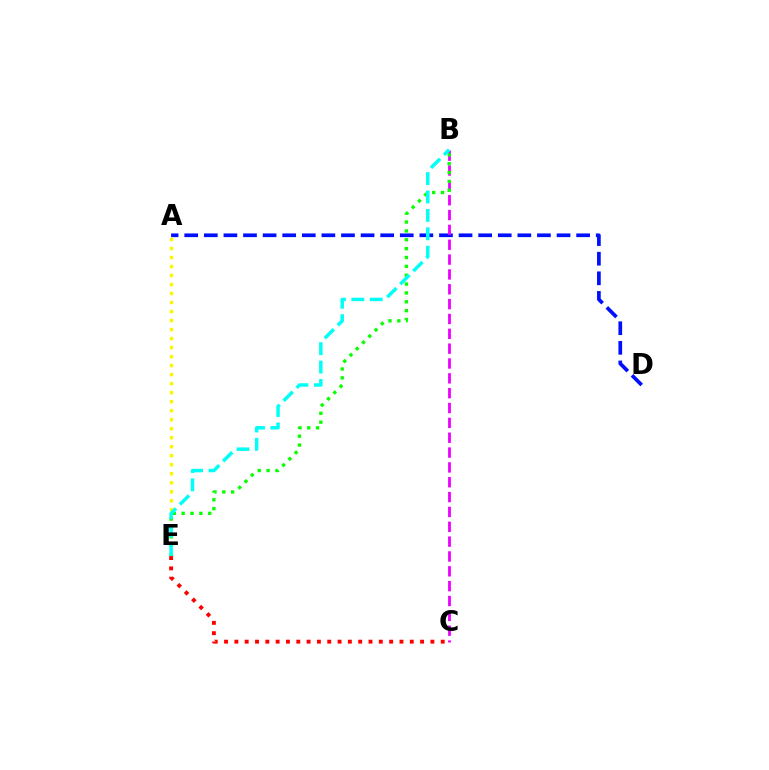{('A', 'D'): [{'color': '#0010ff', 'line_style': 'dashed', 'thickness': 2.66}], ('B', 'C'): [{'color': '#ee00ff', 'line_style': 'dashed', 'thickness': 2.02}], ('A', 'E'): [{'color': '#fcf500', 'line_style': 'dotted', 'thickness': 2.45}], ('B', 'E'): [{'color': '#08ff00', 'line_style': 'dotted', 'thickness': 2.41}, {'color': '#00fff6', 'line_style': 'dashed', 'thickness': 2.5}], ('C', 'E'): [{'color': '#ff0000', 'line_style': 'dotted', 'thickness': 2.8}]}